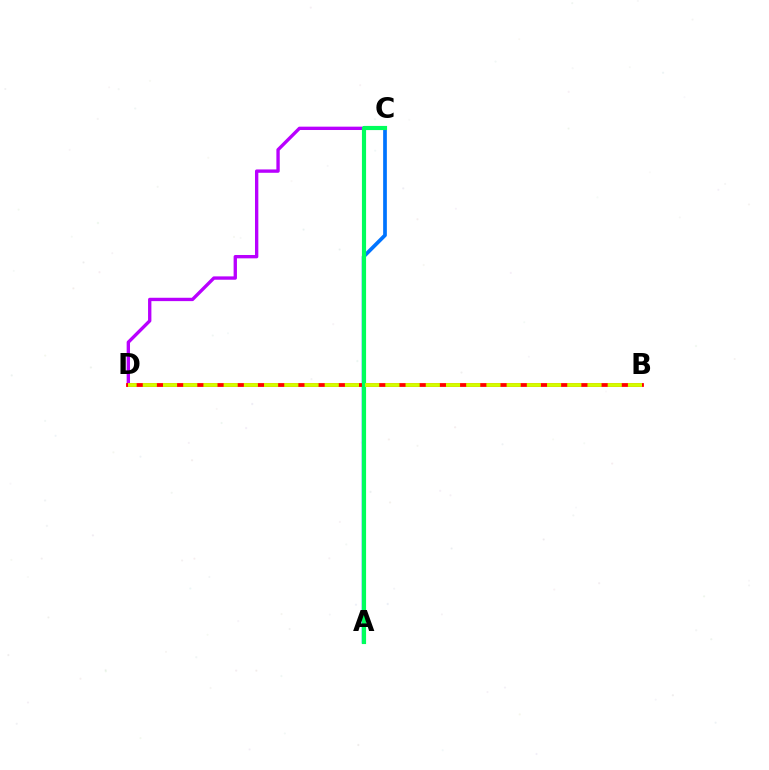{('A', 'C'): [{'color': '#0074ff', 'line_style': 'solid', 'thickness': 2.67}, {'color': '#00ff5c', 'line_style': 'solid', 'thickness': 2.99}], ('C', 'D'): [{'color': '#b900ff', 'line_style': 'solid', 'thickness': 2.41}], ('B', 'D'): [{'color': '#ff0000', 'line_style': 'solid', 'thickness': 2.73}, {'color': '#d1ff00', 'line_style': 'dashed', 'thickness': 2.75}]}